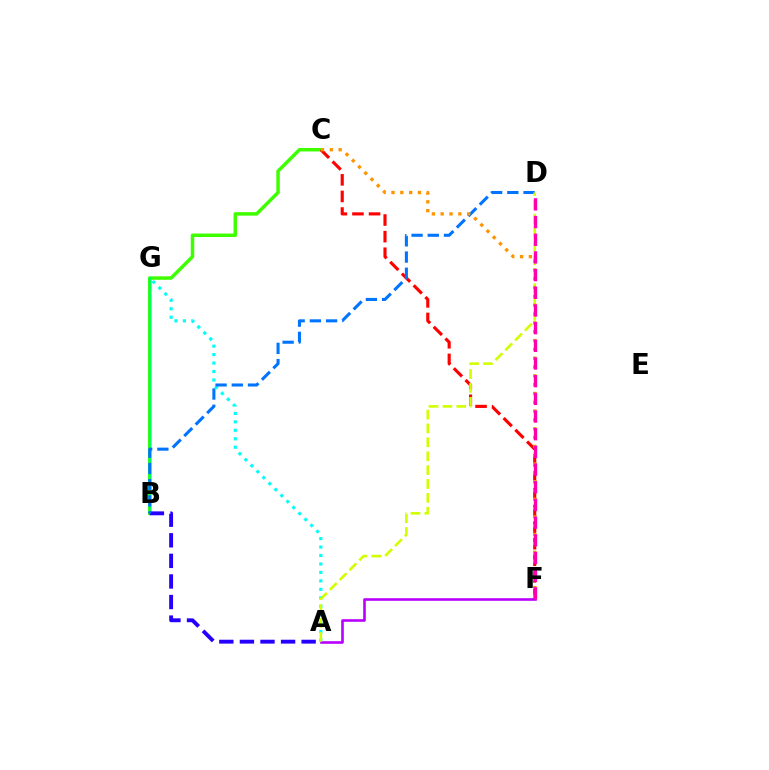{('A', 'G'): [{'color': '#00fff6', 'line_style': 'dotted', 'thickness': 2.3}], ('B', 'C'): [{'color': '#3dff00', 'line_style': 'solid', 'thickness': 2.5}], ('B', 'G'): [{'color': '#00ff5c', 'line_style': 'solid', 'thickness': 1.73}], ('A', 'B'): [{'color': '#2500ff', 'line_style': 'dashed', 'thickness': 2.8}], ('C', 'F'): [{'color': '#ff0000', 'line_style': 'dashed', 'thickness': 2.25}, {'color': '#ff9400', 'line_style': 'dotted', 'thickness': 2.4}], ('B', 'D'): [{'color': '#0074ff', 'line_style': 'dashed', 'thickness': 2.2}], ('A', 'F'): [{'color': '#b900ff', 'line_style': 'solid', 'thickness': 1.88}], ('A', 'D'): [{'color': '#d1ff00', 'line_style': 'dashed', 'thickness': 1.89}], ('D', 'F'): [{'color': '#ff00ac', 'line_style': 'dashed', 'thickness': 2.4}]}